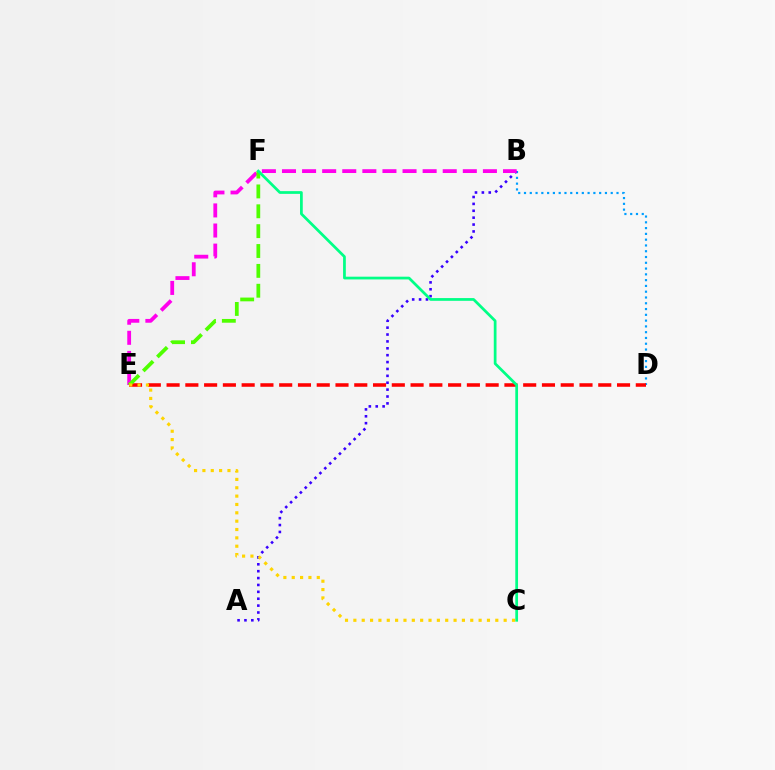{('B', 'D'): [{'color': '#009eff', 'line_style': 'dotted', 'thickness': 1.57}], ('A', 'B'): [{'color': '#3700ff', 'line_style': 'dotted', 'thickness': 1.87}], ('B', 'E'): [{'color': '#ff00ed', 'line_style': 'dashed', 'thickness': 2.73}], ('D', 'E'): [{'color': '#ff0000', 'line_style': 'dashed', 'thickness': 2.55}], ('E', 'F'): [{'color': '#4fff00', 'line_style': 'dashed', 'thickness': 2.7}], ('C', 'F'): [{'color': '#00ff86', 'line_style': 'solid', 'thickness': 1.97}], ('C', 'E'): [{'color': '#ffd500', 'line_style': 'dotted', 'thickness': 2.27}]}